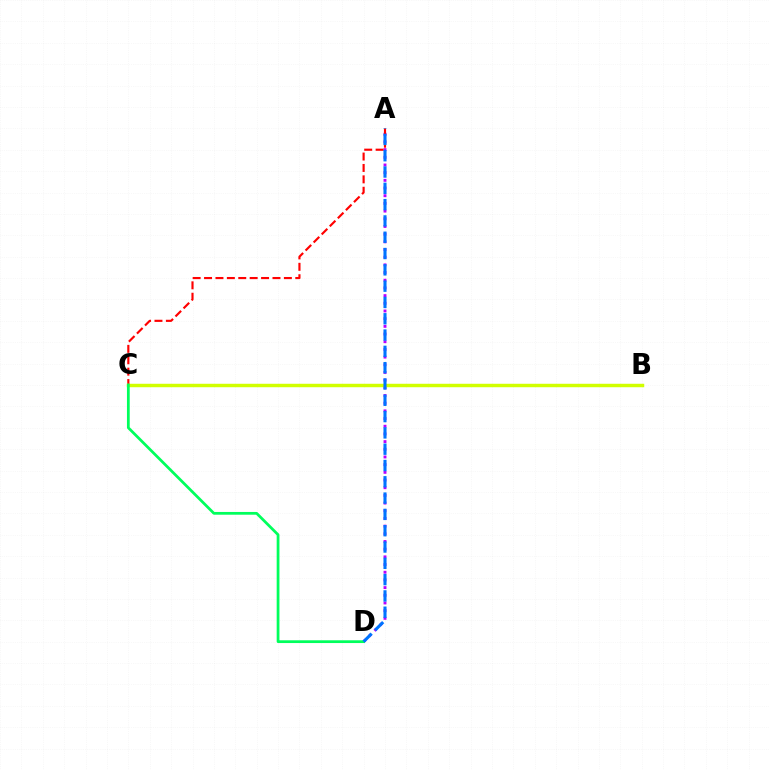{('A', 'D'): [{'color': '#b900ff', 'line_style': 'dotted', 'thickness': 2.09}, {'color': '#0074ff', 'line_style': 'dashed', 'thickness': 2.21}], ('A', 'C'): [{'color': '#ff0000', 'line_style': 'dashed', 'thickness': 1.55}], ('B', 'C'): [{'color': '#d1ff00', 'line_style': 'solid', 'thickness': 2.48}], ('C', 'D'): [{'color': '#00ff5c', 'line_style': 'solid', 'thickness': 1.99}]}